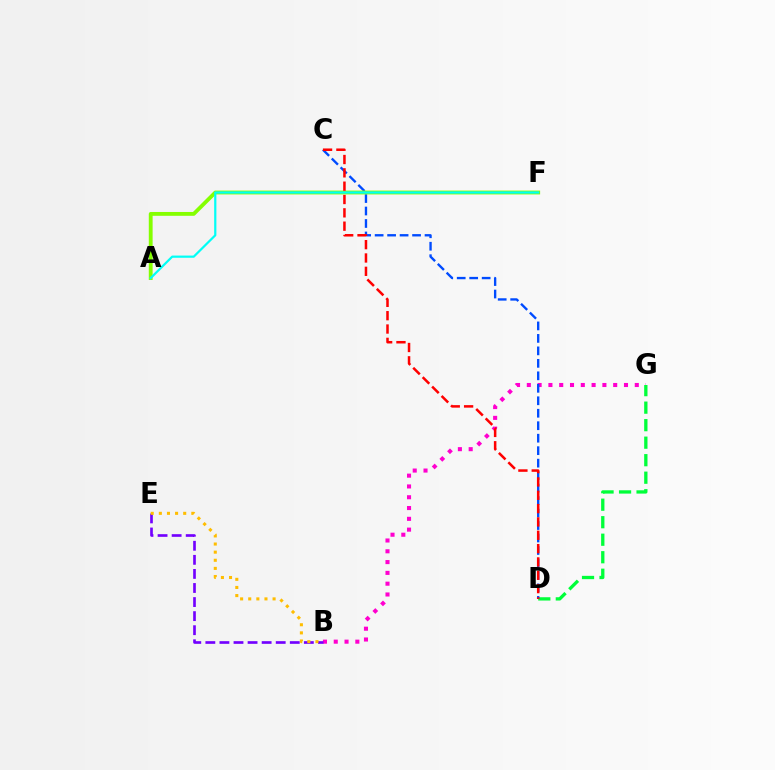{('B', 'G'): [{'color': '#ff00cf', 'line_style': 'dotted', 'thickness': 2.93}], ('D', 'G'): [{'color': '#00ff39', 'line_style': 'dashed', 'thickness': 2.38}], ('C', 'D'): [{'color': '#004bff', 'line_style': 'dashed', 'thickness': 1.69}, {'color': '#ff0000', 'line_style': 'dashed', 'thickness': 1.81}], ('A', 'F'): [{'color': '#84ff00', 'line_style': 'solid', 'thickness': 2.76}, {'color': '#00fff6', 'line_style': 'solid', 'thickness': 1.59}], ('B', 'E'): [{'color': '#7200ff', 'line_style': 'dashed', 'thickness': 1.91}, {'color': '#ffbd00', 'line_style': 'dotted', 'thickness': 2.21}]}